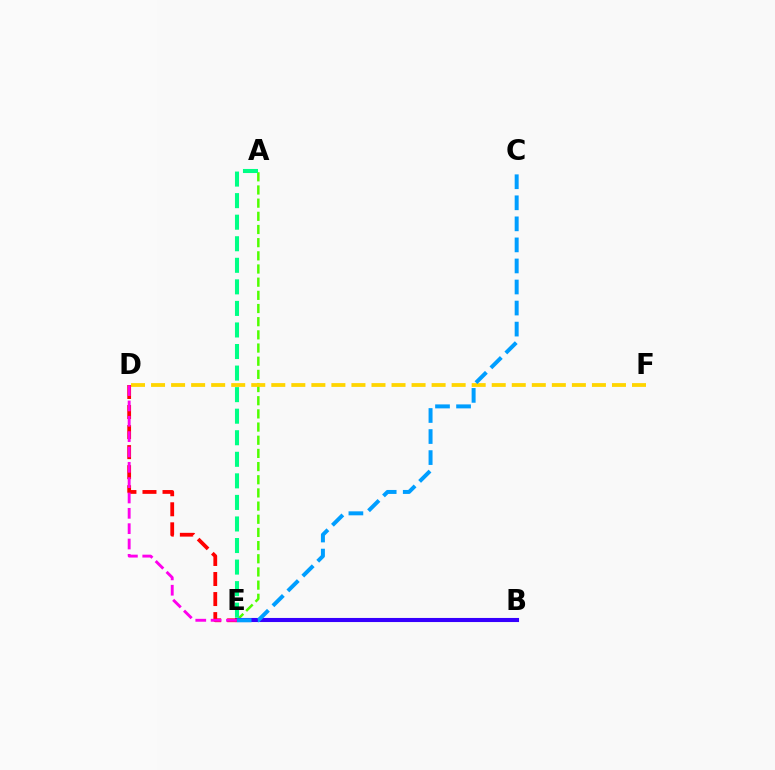{('A', 'E'): [{'color': '#4fff00', 'line_style': 'dashed', 'thickness': 1.79}, {'color': '#00ff86', 'line_style': 'dashed', 'thickness': 2.93}], ('D', 'F'): [{'color': '#ffd500', 'line_style': 'dashed', 'thickness': 2.72}], ('B', 'E'): [{'color': '#3700ff', 'line_style': 'solid', 'thickness': 2.94}], ('D', 'E'): [{'color': '#ff0000', 'line_style': 'dashed', 'thickness': 2.72}, {'color': '#ff00ed', 'line_style': 'dashed', 'thickness': 2.08}], ('C', 'E'): [{'color': '#009eff', 'line_style': 'dashed', 'thickness': 2.86}]}